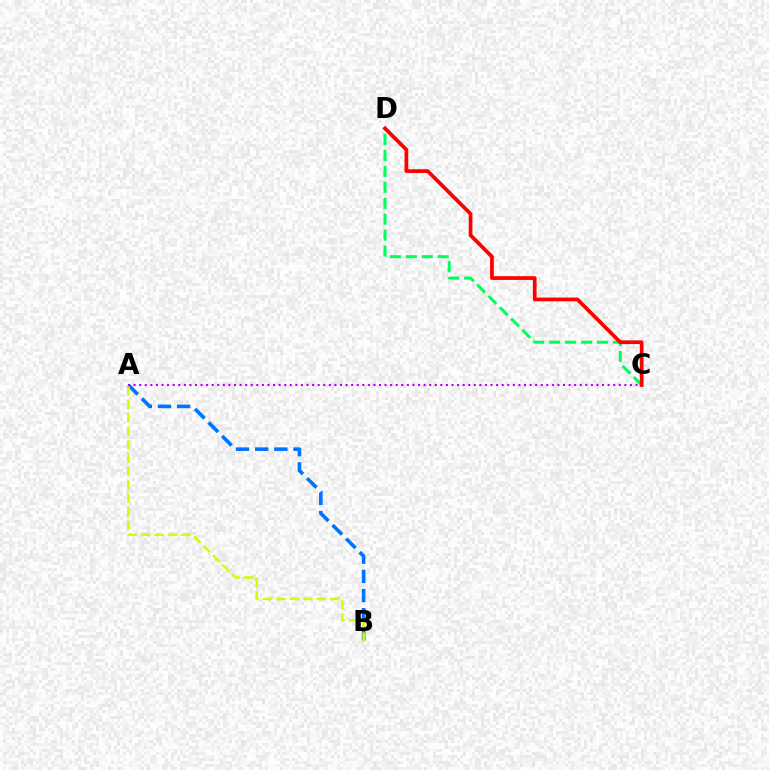{('C', 'D'): [{'color': '#00ff5c', 'line_style': 'dashed', 'thickness': 2.17}, {'color': '#ff0000', 'line_style': 'solid', 'thickness': 2.69}], ('A', 'B'): [{'color': '#0074ff', 'line_style': 'dashed', 'thickness': 2.6}, {'color': '#d1ff00', 'line_style': 'dashed', 'thickness': 1.82}], ('A', 'C'): [{'color': '#b900ff', 'line_style': 'dotted', 'thickness': 1.52}]}